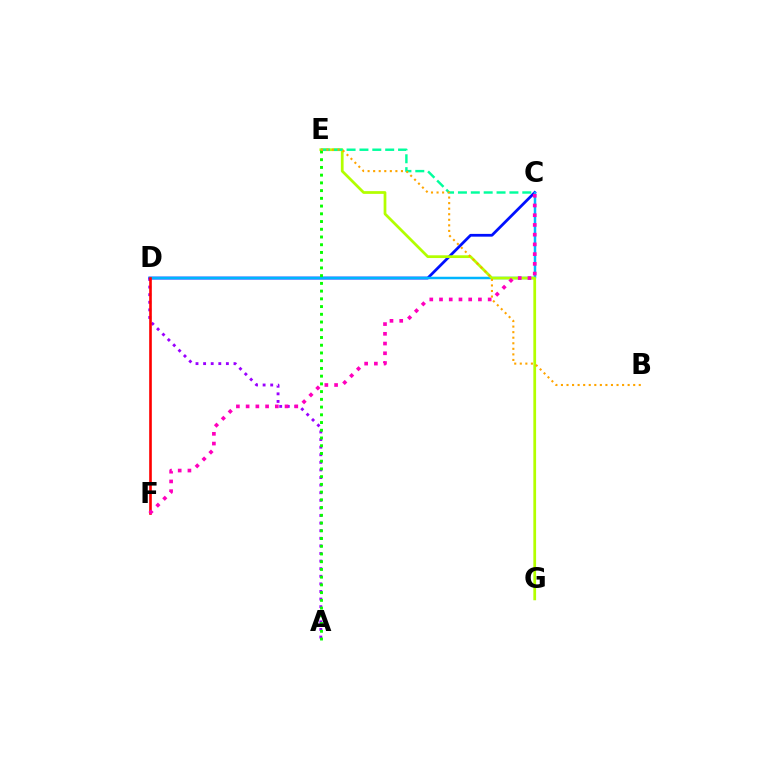{('C', 'D'): [{'color': '#0010ff', 'line_style': 'solid', 'thickness': 1.99}, {'color': '#00b5ff', 'line_style': 'solid', 'thickness': 1.79}], ('A', 'D'): [{'color': '#9b00ff', 'line_style': 'dotted', 'thickness': 2.06}], ('D', 'F'): [{'color': '#ff0000', 'line_style': 'solid', 'thickness': 1.9}], ('E', 'G'): [{'color': '#b3ff00', 'line_style': 'solid', 'thickness': 1.98}], ('C', 'E'): [{'color': '#00ff9d', 'line_style': 'dashed', 'thickness': 1.75}], ('C', 'F'): [{'color': '#ff00bd', 'line_style': 'dotted', 'thickness': 2.64}], ('A', 'E'): [{'color': '#08ff00', 'line_style': 'dotted', 'thickness': 2.1}], ('B', 'E'): [{'color': '#ffa500', 'line_style': 'dotted', 'thickness': 1.51}]}